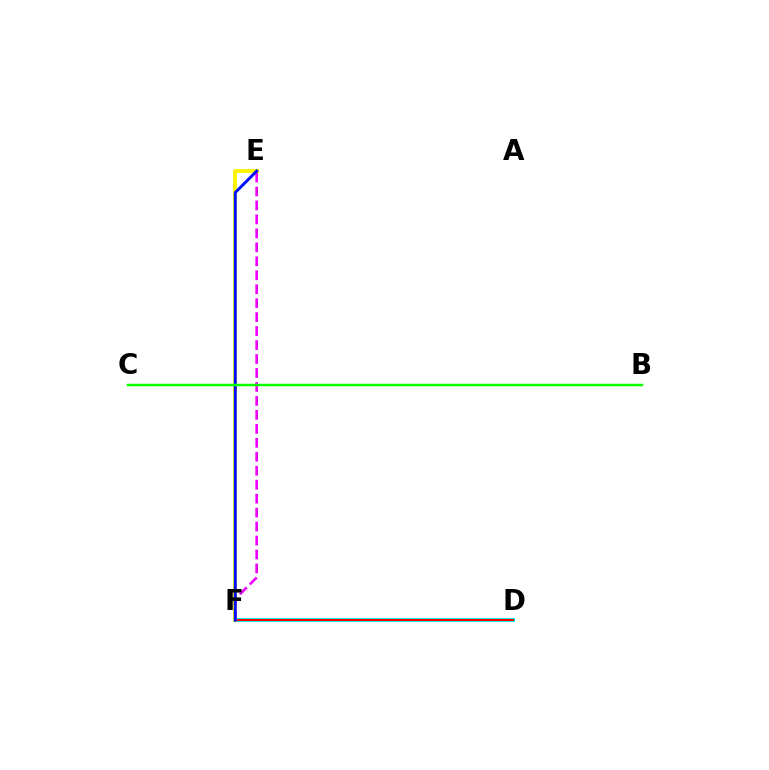{('D', 'F'): [{'color': '#00fff6', 'line_style': 'solid', 'thickness': 2.97}, {'color': '#ff0000', 'line_style': 'solid', 'thickness': 1.55}], ('E', 'F'): [{'color': '#fcf500', 'line_style': 'solid', 'thickness': 2.81}, {'color': '#ee00ff', 'line_style': 'dashed', 'thickness': 1.9}, {'color': '#0010ff', 'line_style': 'solid', 'thickness': 2.1}], ('B', 'C'): [{'color': '#08ff00', 'line_style': 'solid', 'thickness': 1.78}]}